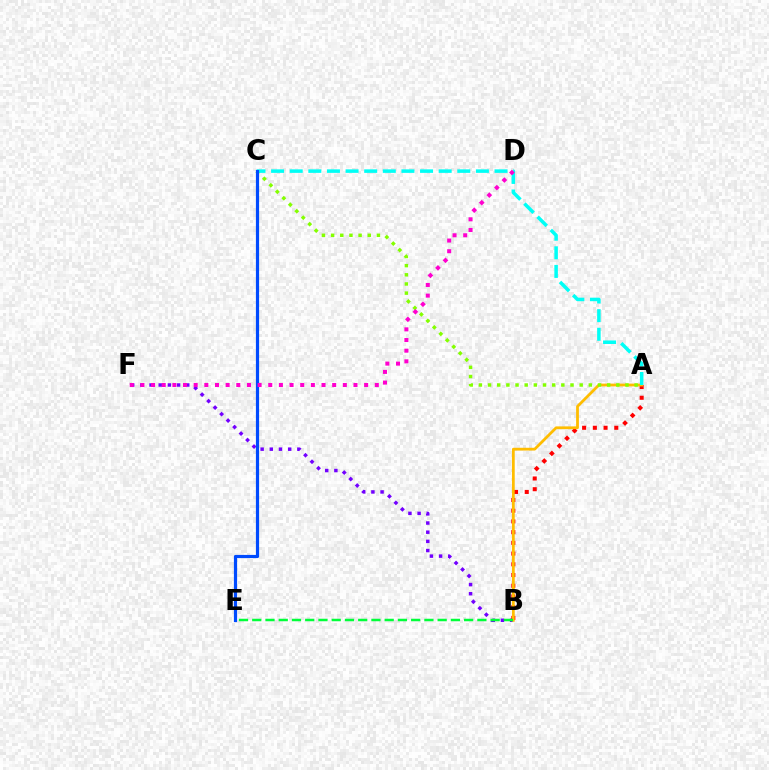{('B', 'F'): [{'color': '#7200ff', 'line_style': 'dotted', 'thickness': 2.49}], ('A', 'B'): [{'color': '#ff0000', 'line_style': 'dotted', 'thickness': 2.91}, {'color': '#ffbd00', 'line_style': 'solid', 'thickness': 2.0}], ('A', 'C'): [{'color': '#84ff00', 'line_style': 'dotted', 'thickness': 2.49}, {'color': '#00fff6', 'line_style': 'dashed', 'thickness': 2.53}], ('B', 'E'): [{'color': '#00ff39', 'line_style': 'dashed', 'thickness': 1.8}], ('C', 'E'): [{'color': '#004bff', 'line_style': 'solid', 'thickness': 2.3}], ('D', 'F'): [{'color': '#ff00cf', 'line_style': 'dotted', 'thickness': 2.89}]}